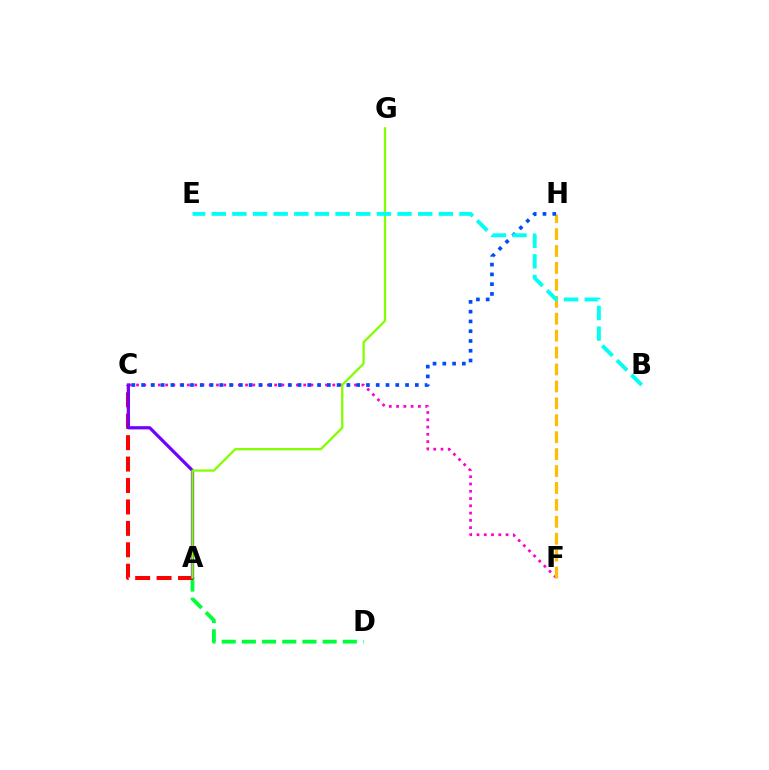{('C', 'F'): [{'color': '#ff00cf', 'line_style': 'dotted', 'thickness': 1.97}], ('F', 'H'): [{'color': '#ffbd00', 'line_style': 'dashed', 'thickness': 2.3}], ('A', 'D'): [{'color': '#00ff39', 'line_style': 'dashed', 'thickness': 2.74}], ('A', 'C'): [{'color': '#ff0000', 'line_style': 'dashed', 'thickness': 2.91}, {'color': '#7200ff', 'line_style': 'solid', 'thickness': 2.32}], ('A', 'G'): [{'color': '#84ff00', 'line_style': 'solid', 'thickness': 1.66}], ('C', 'H'): [{'color': '#004bff', 'line_style': 'dotted', 'thickness': 2.66}], ('B', 'E'): [{'color': '#00fff6', 'line_style': 'dashed', 'thickness': 2.8}]}